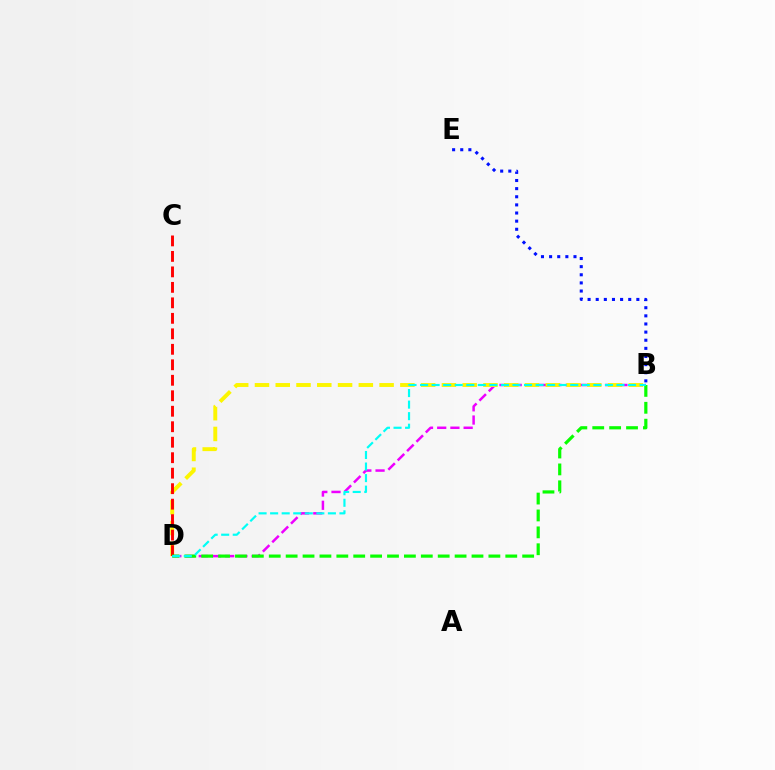{('B', 'E'): [{'color': '#0010ff', 'line_style': 'dotted', 'thickness': 2.21}], ('B', 'D'): [{'color': '#ee00ff', 'line_style': 'dashed', 'thickness': 1.8}, {'color': '#fcf500', 'line_style': 'dashed', 'thickness': 2.82}, {'color': '#08ff00', 'line_style': 'dashed', 'thickness': 2.3}, {'color': '#00fff6', 'line_style': 'dashed', 'thickness': 1.57}], ('C', 'D'): [{'color': '#ff0000', 'line_style': 'dashed', 'thickness': 2.1}]}